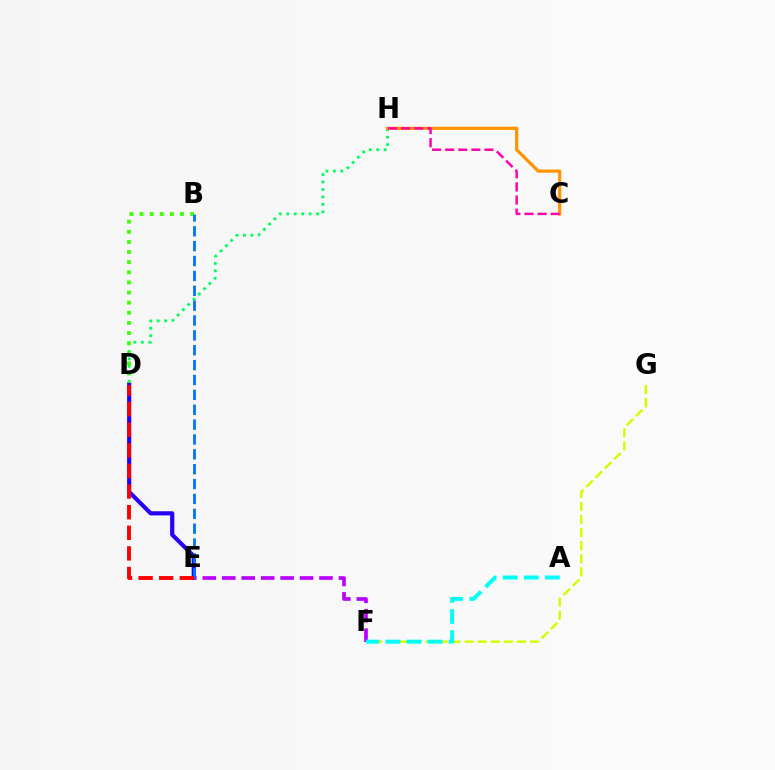{('D', 'H'): [{'color': '#00ff5c', 'line_style': 'dotted', 'thickness': 2.02}], ('C', 'H'): [{'color': '#ff9400', 'line_style': 'solid', 'thickness': 2.29}, {'color': '#ff00ac', 'line_style': 'dashed', 'thickness': 1.78}], ('F', 'G'): [{'color': '#d1ff00', 'line_style': 'dashed', 'thickness': 1.78}], ('B', 'D'): [{'color': '#3dff00', 'line_style': 'dotted', 'thickness': 2.75}], ('D', 'E'): [{'color': '#2500ff', 'line_style': 'solid', 'thickness': 2.99}, {'color': '#ff0000', 'line_style': 'dashed', 'thickness': 2.8}], ('E', 'F'): [{'color': '#b900ff', 'line_style': 'dashed', 'thickness': 2.64}], ('B', 'E'): [{'color': '#0074ff', 'line_style': 'dashed', 'thickness': 2.02}], ('A', 'F'): [{'color': '#00fff6', 'line_style': 'dashed', 'thickness': 2.87}]}